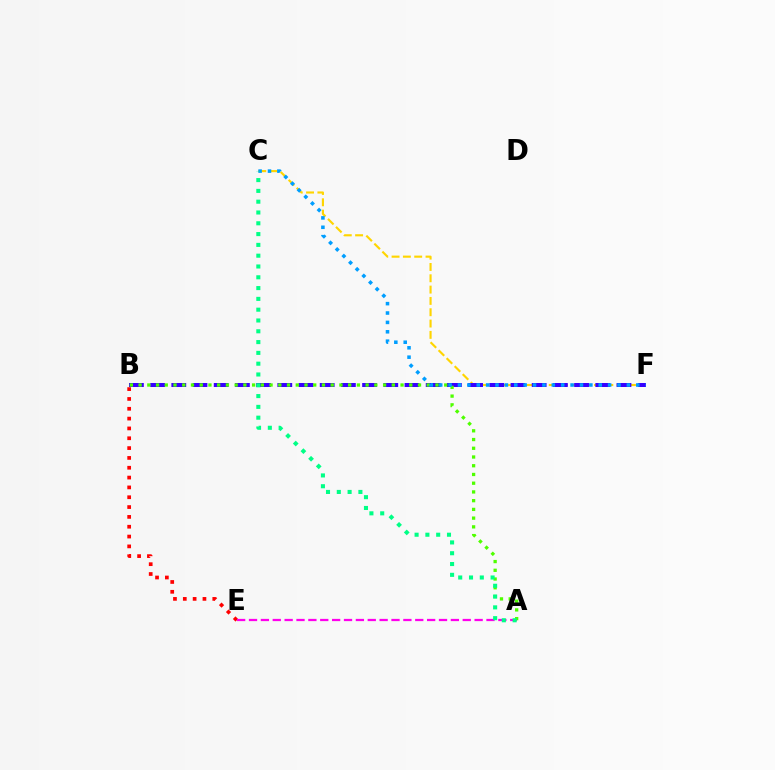{('C', 'F'): [{'color': '#ffd500', 'line_style': 'dashed', 'thickness': 1.54}, {'color': '#009eff', 'line_style': 'dotted', 'thickness': 2.55}], ('B', 'F'): [{'color': '#3700ff', 'line_style': 'dashed', 'thickness': 2.88}], ('B', 'E'): [{'color': '#ff0000', 'line_style': 'dotted', 'thickness': 2.67}], ('A', 'E'): [{'color': '#ff00ed', 'line_style': 'dashed', 'thickness': 1.61}], ('A', 'B'): [{'color': '#4fff00', 'line_style': 'dotted', 'thickness': 2.37}], ('A', 'C'): [{'color': '#00ff86', 'line_style': 'dotted', 'thickness': 2.93}]}